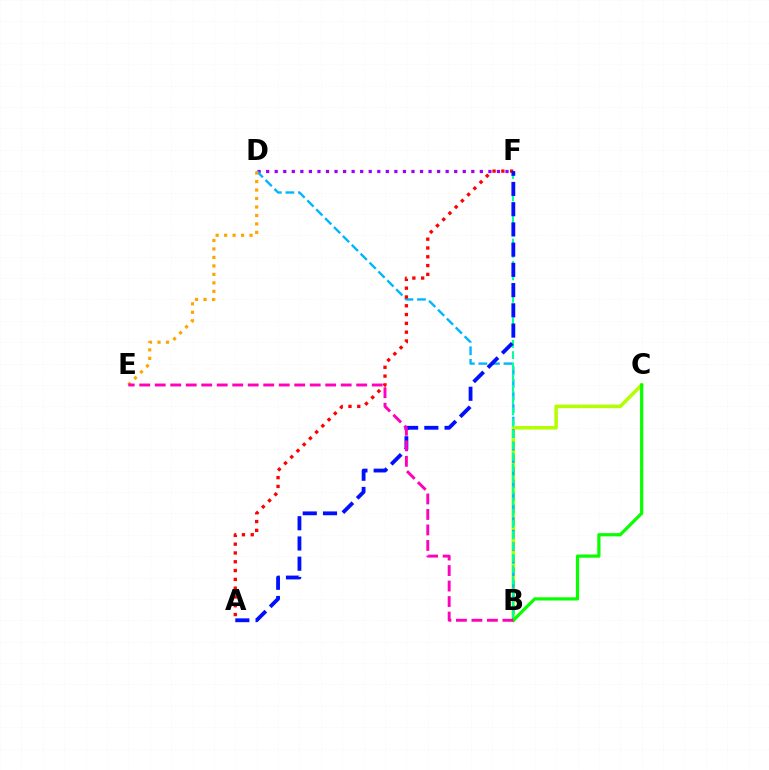{('B', 'C'): [{'color': '#b3ff00', 'line_style': 'solid', 'thickness': 2.53}, {'color': '#08ff00', 'line_style': 'solid', 'thickness': 2.31}], ('D', 'F'): [{'color': '#9b00ff', 'line_style': 'dotted', 'thickness': 2.32}], ('B', 'D'): [{'color': '#00b5ff', 'line_style': 'dashed', 'thickness': 1.71}], ('D', 'E'): [{'color': '#ffa500', 'line_style': 'dotted', 'thickness': 2.3}], ('B', 'F'): [{'color': '#00ff9d', 'line_style': 'dashed', 'thickness': 1.53}], ('A', 'F'): [{'color': '#ff0000', 'line_style': 'dotted', 'thickness': 2.39}, {'color': '#0010ff', 'line_style': 'dashed', 'thickness': 2.75}], ('B', 'E'): [{'color': '#ff00bd', 'line_style': 'dashed', 'thickness': 2.11}]}